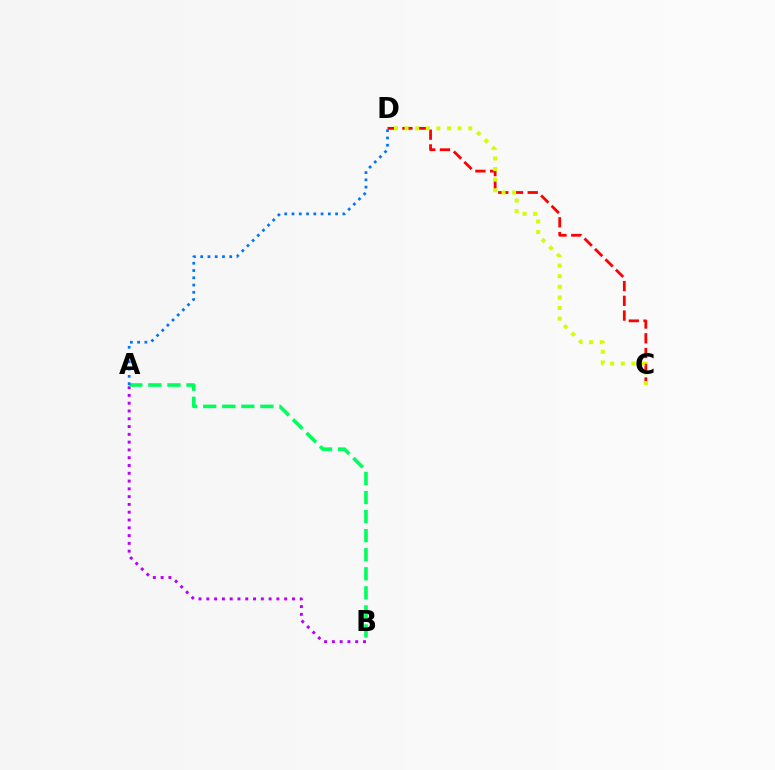{('A', 'B'): [{'color': '#b900ff', 'line_style': 'dotted', 'thickness': 2.12}, {'color': '#00ff5c', 'line_style': 'dashed', 'thickness': 2.59}], ('C', 'D'): [{'color': '#ff0000', 'line_style': 'dashed', 'thickness': 2.0}, {'color': '#d1ff00', 'line_style': 'dotted', 'thickness': 2.88}], ('A', 'D'): [{'color': '#0074ff', 'line_style': 'dotted', 'thickness': 1.97}]}